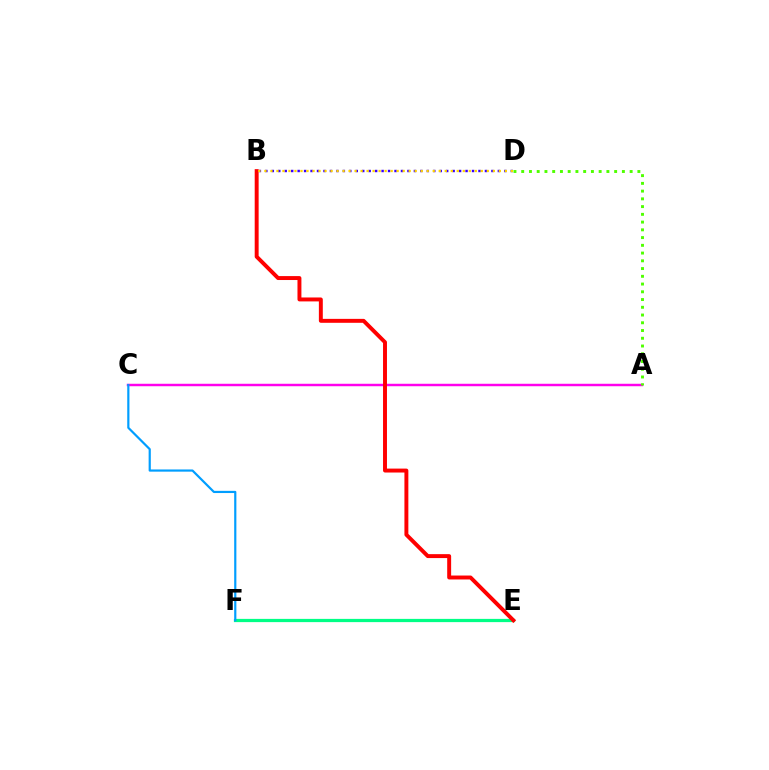{('A', 'C'): [{'color': '#ff00ed', 'line_style': 'solid', 'thickness': 1.77}], ('E', 'F'): [{'color': '#00ff86', 'line_style': 'solid', 'thickness': 2.33}], ('A', 'D'): [{'color': '#4fff00', 'line_style': 'dotted', 'thickness': 2.1}], ('B', 'D'): [{'color': '#3700ff', 'line_style': 'dotted', 'thickness': 1.75}, {'color': '#ffd500', 'line_style': 'dotted', 'thickness': 1.63}], ('C', 'F'): [{'color': '#009eff', 'line_style': 'solid', 'thickness': 1.58}], ('B', 'E'): [{'color': '#ff0000', 'line_style': 'solid', 'thickness': 2.83}]}